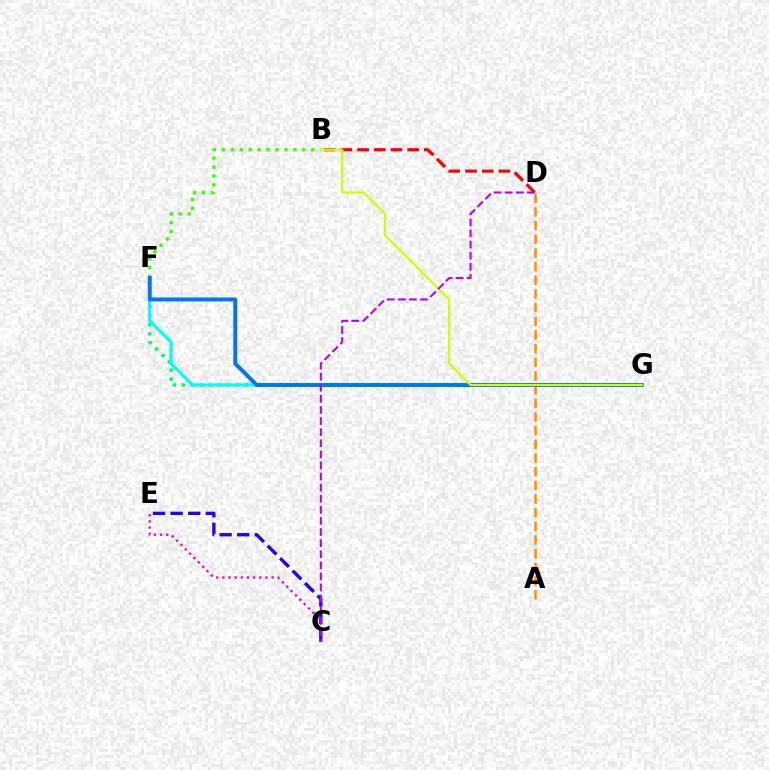{('C', 'E'): [{'color': '#ff00ac', 'line_style': 'dotted', 'thickness': 1.67}, {'color': '#2500ff', 'line_style': 'dashed', 'thickness': 2.39}], ('F', 'G'): [{'color': '#00ff5c', 'line_style': 'dotted', 'thickness': 2.45}, {'color': '#00fff6', 'line_style': 'solid', 'thickness': 2.25}, {'color': '#0074ff', 'line_style': 'solid', 'thickness': 2.81}], ('A', 'D'): [{'color': '#ff9400', 'line_style': 'dashed', 'thickness': 1.86}], ('B', 'D'): [{'color': '#ff0000', 'line_style': 'dashed', 'thickness': 2.27}], ('B', 'F'): [{'color': '#3dff00', 'line_style': 'dotted', 'thickness': 2.43}], ('B', 'G'): [{'color': '#d1ff00', 'line_style': 'solid', 'thickness': 1.6}], ('C', 'D'): [{'color': '#b900ff', 'line_style': 'dashed', 'thickness': 1.51}]}